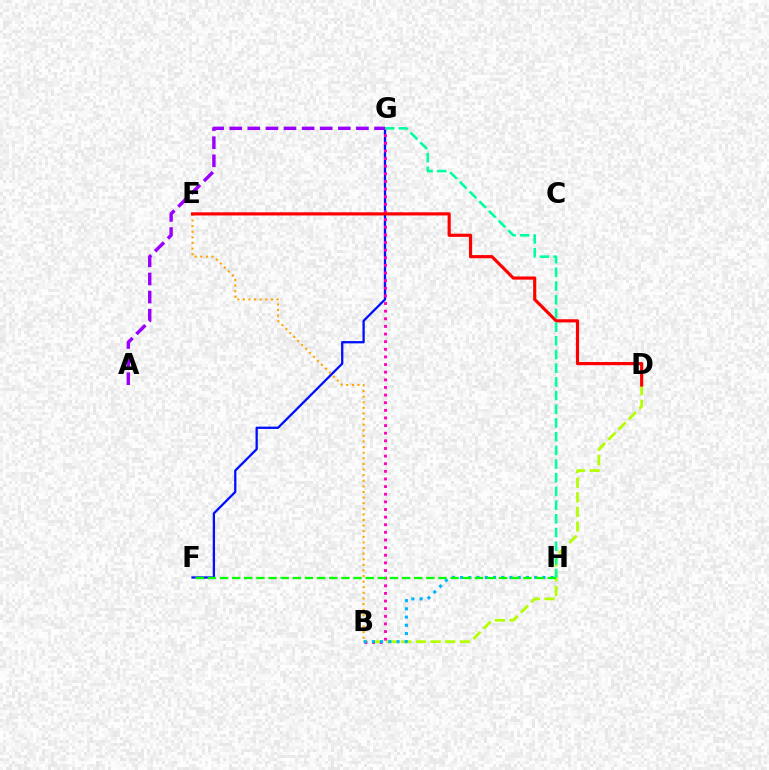{('F', 'G'): [{'color': '#0010ff', 'line_style': 'solid', 'thickness': 1.65}], ('B', 'D'): [{'color': '#b3ff00', 'line_style': 'dashed', 'thickness': 1.99}], ('B', 'G'): [{'color': '#ff00bd', 'line_style': 'dotted', 'thickness': 2.07}], ('B', 'H'): [{'color': '#00b5ff', 'line_style': 'dotted', 'thickness': 2.24}], ('B', 'E'): [{'color': '#ffa500', 'line_style': 'dotted', 'thickness': 1.52}], ('F', 'H'): [{'color': '#08ff00', 'line_style': 'dashed', 'thickness': 1.65}], ('D', 'E'): [{'color': '#ff0000', 'line_style': 'solid', 'thickness': 2.28}], ('A', 'G'): [{'color': '#9b00ff', 'line_style': 'dashed', 'thickness': 2.46}], ('G', 'H'): [{'color': '#00ff9d', 'line_style': 'dashed', 'thickness': 1.86}]}